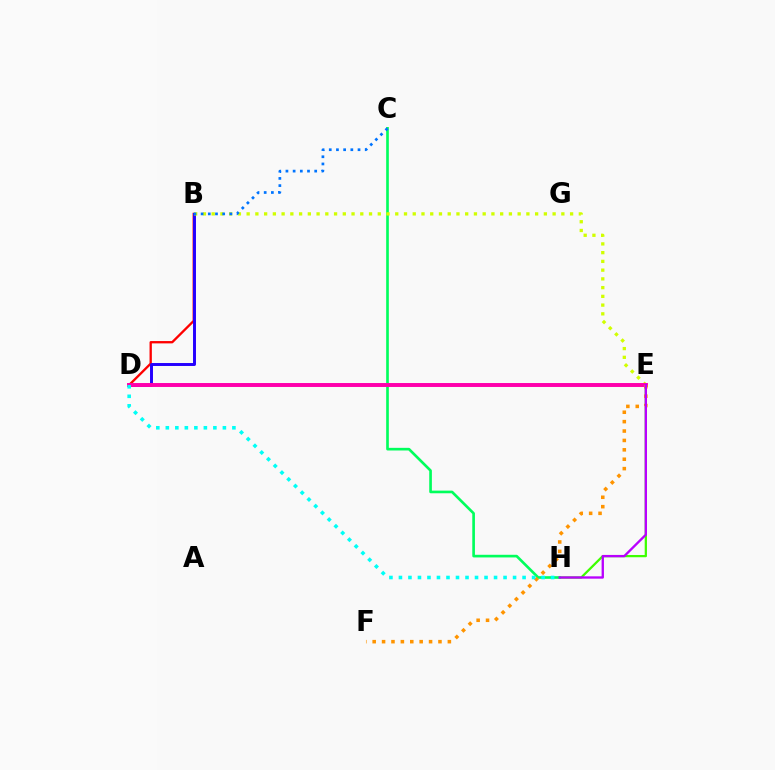{('B', 'D'): [{'color': '#ff0000', 'line_style': 'solid', 'thickness': 1.67}, {'color': '#2500ff', 'line_style': 'solid', 'thickness': 2.12}], ('E', 'H'): [{'color': '#3dff00', 'line_style': 'solid', 'thickness': 1.62}, {'color': '#b900ff', 'line_style': 'solid', 'thickness': 1.68}], ('C', 'H'): [{'color': '#00ff5c', 'line_style': 'solid', 'thickness': 1.91}], ('B', 'E'): [{'color': '#d1ff00', 'line_style': 'dotted', 'thickness': 2.38}], ('D', 'E'): [{'color': '#ff00ac', 'line_style': 'solid', 'thickness': 2.83}], ('B', 'C'): [{'color': '#0074ff', 'line_style': 'dotted', 'thickness': 1.95}], ('E', 'F'): [{'color': '#ff9400', 'line_style': 'dotted', 'thickness': 2.55}], ('D', 'H'): [{'color': '#00fff6', 'line_style': 'dotted', 'thickness': 2.58}]}